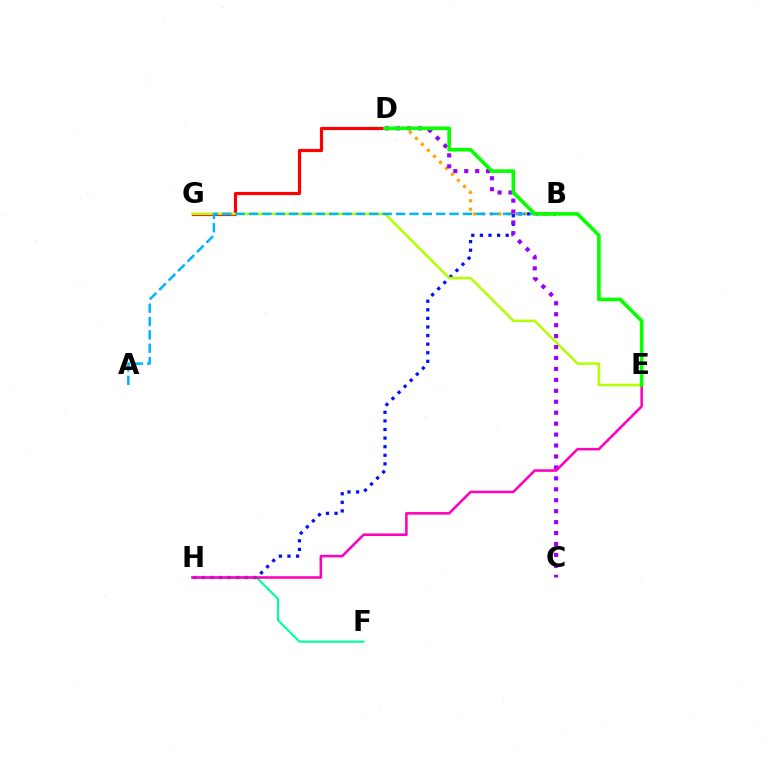{('B', 'D'): [{'color': '#ffa500', 'line_style': 'dotted', 'thickness': 2.31}], ('F', 'H'): [{'color': '#00ff9d', 'line_style': 'solid', 'thickness': 1.53}], ('D', 'G'): [{'color': '#ff0000', 'line_style': 'solid', 'thickness': 2.27}], ('B', 'H'): [{'color': '#0010ff', 'line_style': 'dotted', 'thickness': 2.33}], ('E', 'G'): [{'color': '#b3ff00', 'line_style': 'solid', 'thickness': 1.81}], ('A', 'B'): [{'color': '#00b5ff', 'line_style': 'dashed', 'thickness': 1.82}], ('C', 'D'): [{'color': '#9b00ff', 'line_style': 'dotted', 'thickness': 2.97}], ('E', 'H'): [{'color': '#ff00bd', 'line_style': 'solid', 'thickness': 1.84}], ('D', 'E'): [{'color': '#08ff00', 'line_style': 'solid', 'thickness': 2.6}]}